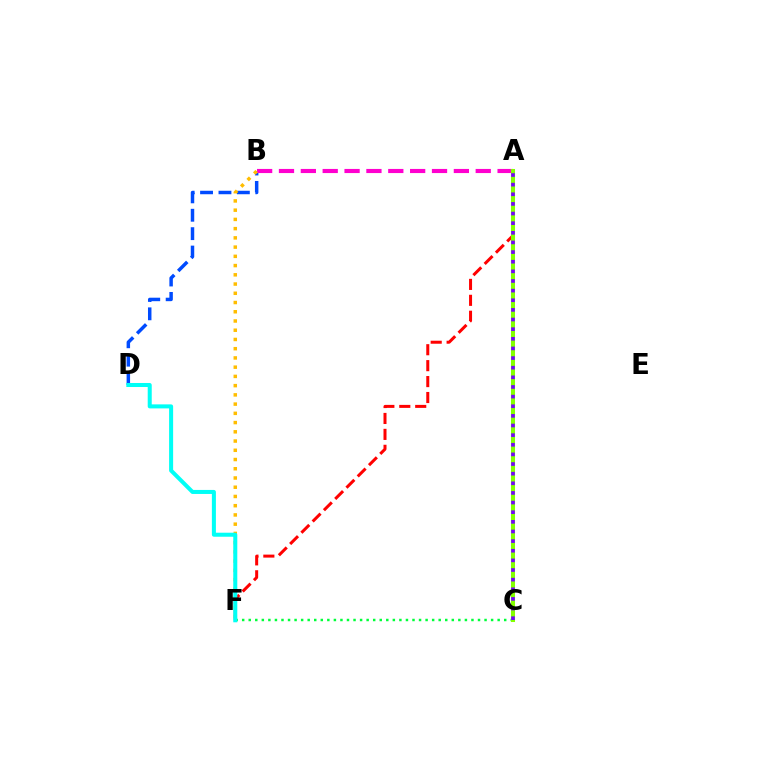{('B', 'D'): [{'color': '#004bff', 'line_style': 'dashed', 'thickness': 2.5}], ('A', 'B'): [{'color': '#ff00cf', 'line_style': 'dashed', 'thickness': 2.97}], ('C', 'F'): [{'color': '#00ff39', 'line_style': 'dotted', 'thickness': 1.78}], ('A', 'F'): [{'color': '#ff0000', 'line_style': 'dashed', 'thickness': 2.16}], ('B', 'F'): [{'color': '#ffbd00', 'line_style': 'dotted', 'thickness': 2.51}], ('A', 'C'): [{'color': '#84ff00', 'line_style': 'solid', 'thickness': 2.91}, {'color': '#7200ff', 'line_style': 'dotted', 'thickness': 2.62}], ('D', 'F'): [{'color': '#00fff6', 'line_style': 'solid', 'thickness': 2.9}]}